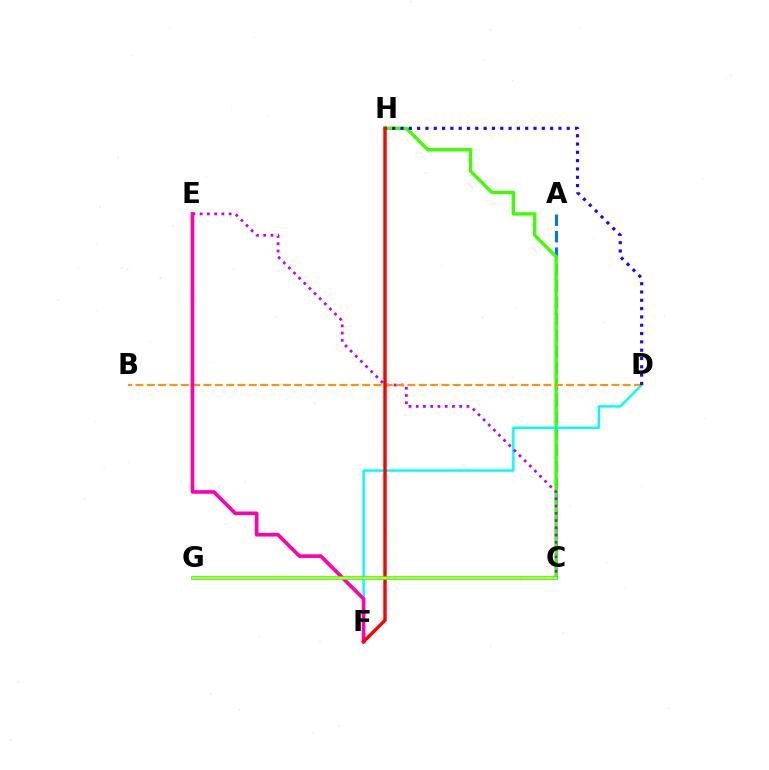{('A', 'C'): [{'color': '#0074ff', 'line_style': 'dashed', 'thickness': 2.23}], ('C', 'H'): [{'color': '#3dff00', 'line_style': 'solid', 'thickness': 2.46}], ('D', 'F'): [{'color': '#00fff6', 'line_style': 'solid', 'thickness': 1.76}], ('C', 'E'): [{'color': '#b900ff', 'line_style': 'dotted', 'thickness': 1.97}], ('B', 'D'): [{'color': '#ff9400', 'line_style': 'dashed', 'thickness': 1.54}], ('D', 'H'): [{'color': '#2500ff', 'line_style': 'dotted', 'thickness': 2.26}], ('E', 'F'): [{'color': '#ff00ac', 'line_style': 'solid', 'thickness': 2.63}], ('F', 'H'): [{'color': '#ff0000', 'line_style': 'solid', 'thickness': 2.45}], ('C', 'G'): [{'color': '#00ff5c', 'line_style': 'solid', 'thickness': 2.6}, {'color': '#d1ff00', 'line_style': 'solid', 'thickness': 1.62}]}